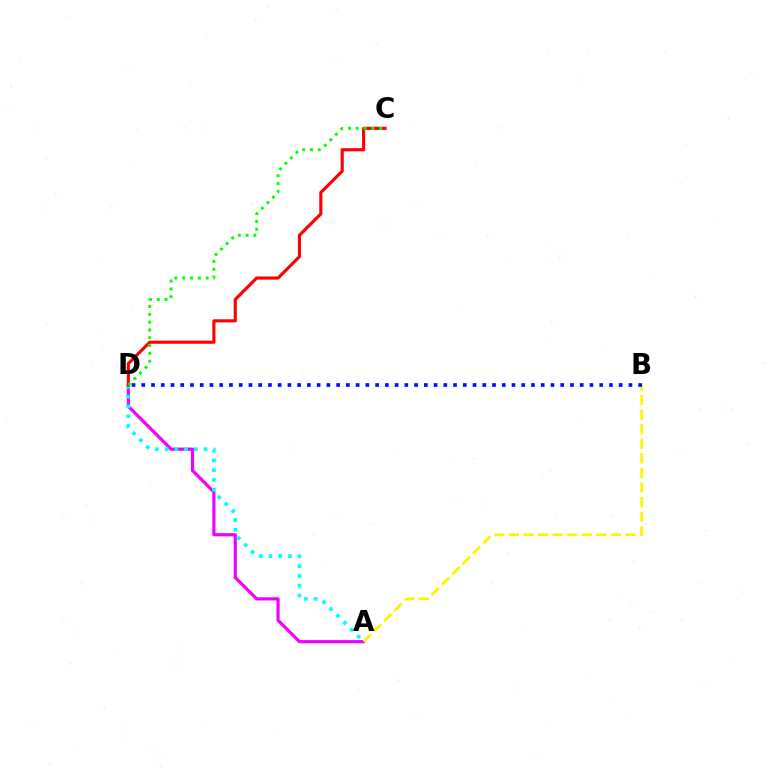{('A', 'D'): [{'color': '#ee00ff', 'line_style': 'solid', 'thickness': 2.29}, {'color': '#00fff6', 'line_style': 'dotted', 'thickness': 2.66}], ('C', 'D'): [{'color': '#ff0000', 'line_style': 'solid', 'thickness': 2.25}, {'color': '#08ff00', 'line_style': 'dotted', 'thickness': 2.12}], ('A', 'B'): [{'color': '#fcf500', 'line_style': 'dashed', 'thickness': 1.98}], ('B', 'D'): [{'color': '#0010ff', 'line_style': 'dotted', 'thickness': 2.65}]}